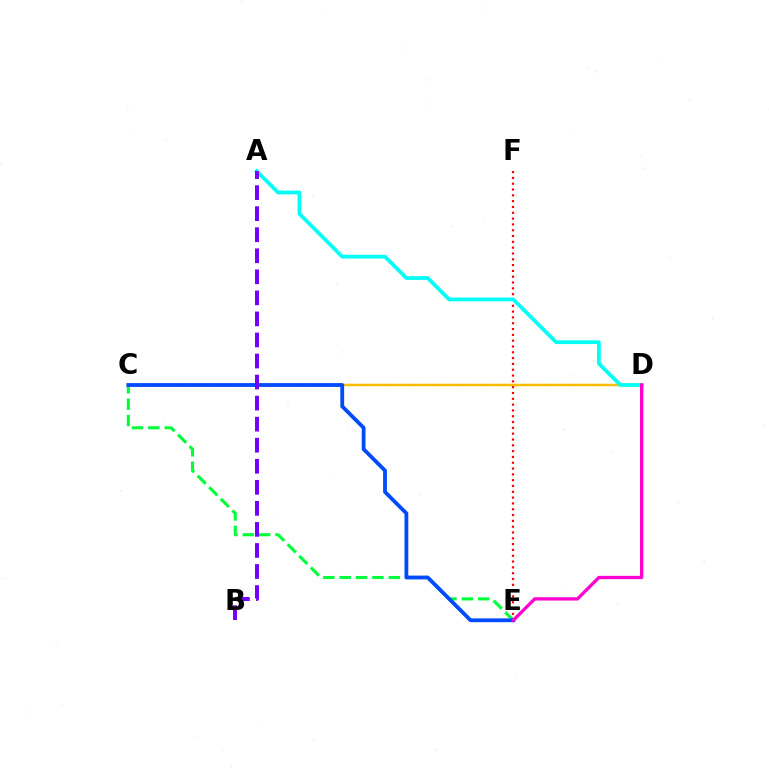{('C', 'D'): [{'color': '#84ff00', 'line_style': 'dotted', 'thickness': 1.62}, {'color': '#ffbd00', 'line_style': 'solid', 'thickness': 1.76}], ('C', 'E'): [{'color': '#00ff39', 'line_style': 'dashed', 'thickness': 2.22}, {'color': '#004bff', 'line_style': 'solid', 'thickness': 2.74}], ('E', 'F'): [{'color': '#ff0000', 'line_style': 'dotted', 'thickness': 1.58}], ('A', 'D'): [{'color': '#00fff6', 'line_style': 'solid', 'thickness': 2.69}], ('A', 'B'): [{'color': '#7200ff', 'line_style': 'dashed', 'thickness': 2.86}], ('D', 'E'): [{'color': '#ff00cf', 'line_style': 'solid', 'thickness': 2.38}]}